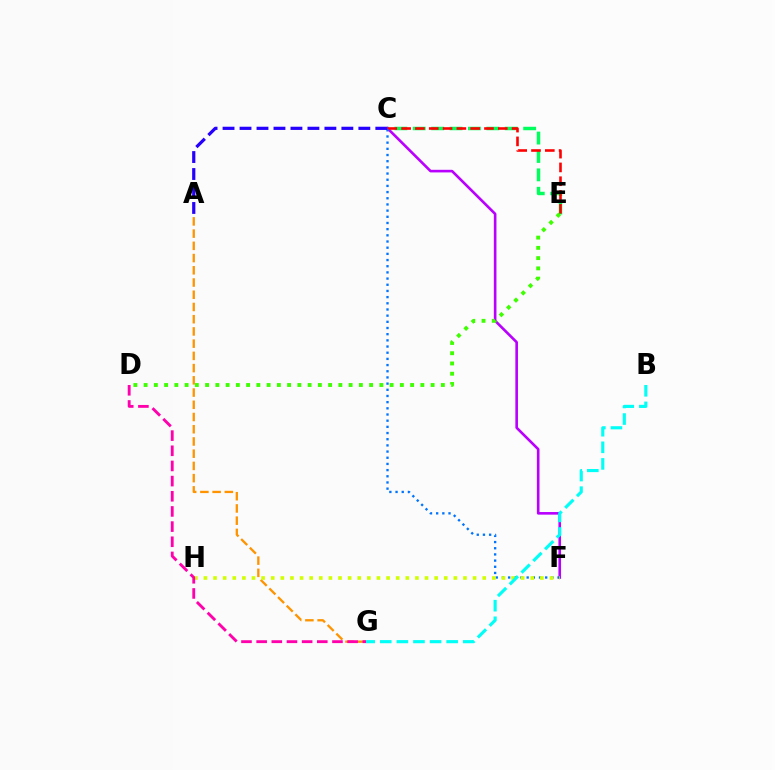{('C', 'E'): [{'color': '#00ff5c', 'line_style': 'dashed', 'thickness': 2.5}, {'color': '#ff0000', 'line_style': 'dashed', 'thickness': 1.88}], ('C', 'F'): [{'color': '#b900ff', 'line_style': 'solid', 'thickness': 1.89}, {'color': '#0074ff', 'line_style': 'dotted', 'thickness': 1.68}], ('A', 'G'): [{'color': '#ff9400', 'line_style': 'dashed', 'thickness': 1.66}], ('A', 'C'): [{'color': '#2500ff', 'line_style': 'dashed', 'thickness': 2.31}], ('F', 'H'): [{'color': '#d1ff00', 'line_style': 'dotted', 'thickness': 2.61}], ('D', 'E'): [{'color': '#3dff00', 'line_style': 'dotted', 'thickness': 2.79}], ('B', 'G'): [{'color': '#00fff6', 'line_style': 'dashed', 'thickness': 2.25}], ('D', 'G'): [{'color': '#ff00ac', 'line_style': 'dashed', 'thickness': 2.06}]}